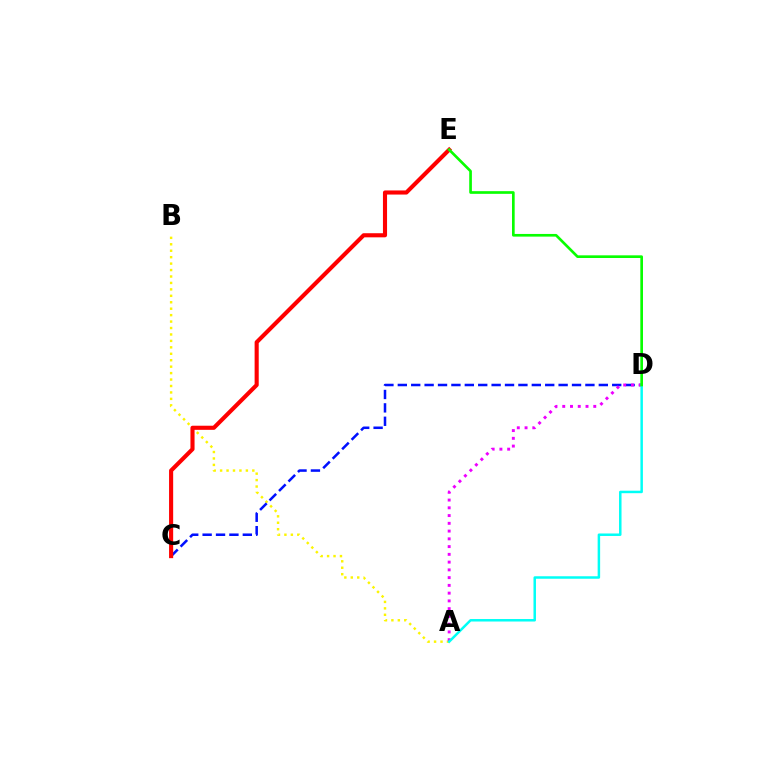{('A', 'B'): [{'color': '#fcf500', 'line_style': 'dotted', 'thickness': 1.75}], ('C', 'D'): [{'color': '#0010ff', 'line_style': 'dashed', 'thickness': 1.82}], ('C', 'E'): [{'color': '#ff0000', 'line_style': 'solid', 'thickness': 2.96}], ('A', 'D'): [{'color': '#ee00ff', 'line_style': 'dotted', 'thickness': 2.11}, {'color': '#00fff6', 'line_style': 'solid', 'thickness': 1.79}], ('D', 'E'): [{'color': '#08ff00', 'line_style': 'solid', 'thickness': 1.92}]}